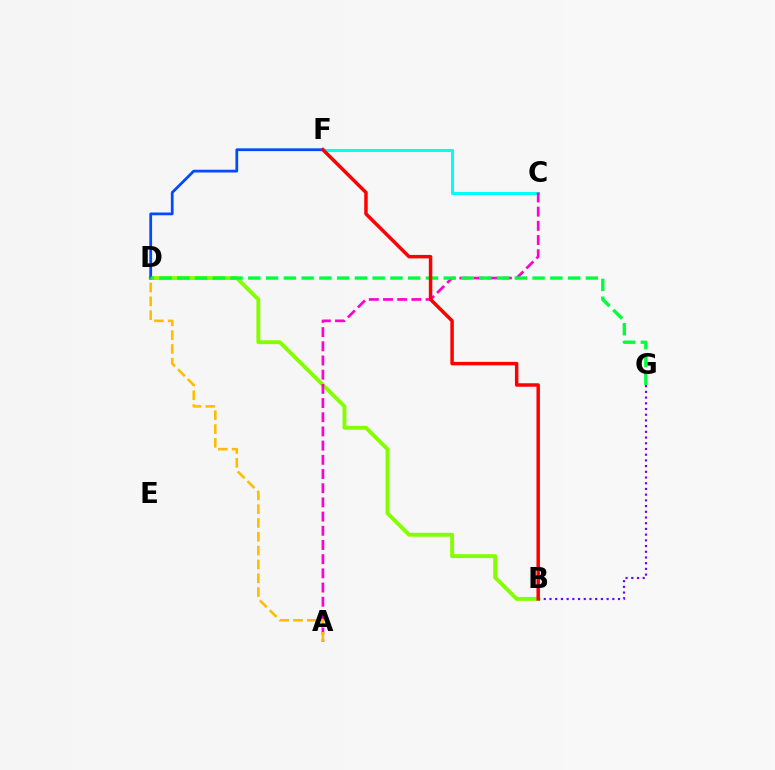{('B', 'D'): [{'color': '#84ff00', 'line_style': 'solid', 'thickness': 2.79}], ('D', 'F'): [{'color': '#004bff', 'line_style': 'solid', 'thickness': 1.99}], ('C', 'F'): [{'color': '#00fff6', 'line_style': 'solid', 'thickness': 2.19}], ('A', 'C'): [{'color': '#ff00cf', 'line_style': 'dashed', 'thickness': 1.93}], ('B', 'G'): [{'color': '#7200ff', 'line_style': 'dotted', 'thickness': 1.55}], ('A', 'D'): [{'color': '#ffbd00', 'line_style': 'dashed', 'thickness': 1.88}], ('D', 'G'): [{'color': '#00ff39', 'line_style': 'dashed', 'thickness': 2.41}], ('B', 'F'): [{'color': '#ff0000', 'line_style': 'solid', 'thickness': 2.5}]}